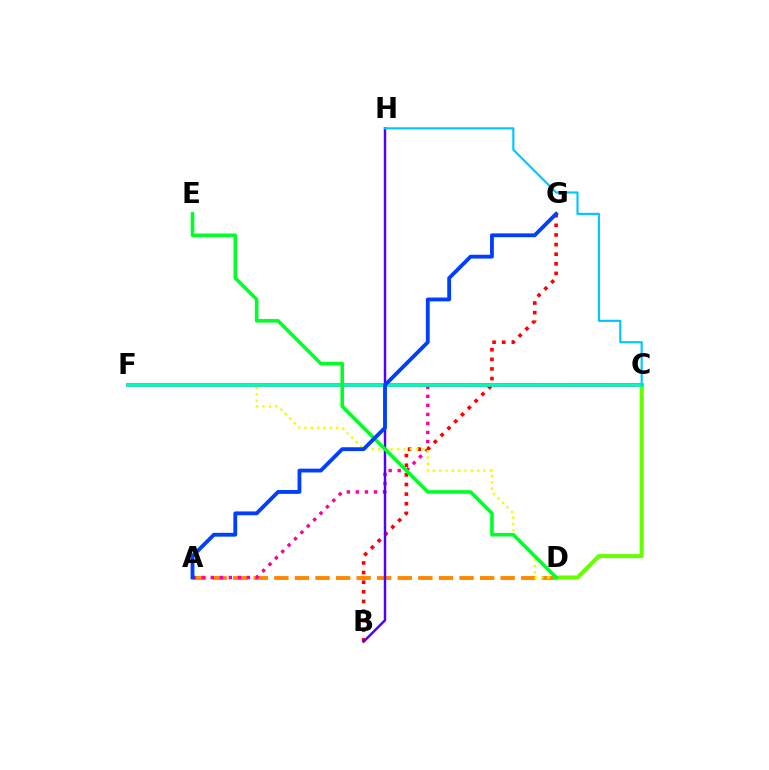{('A', 'D'): [{'color': '#ff8800', 'line_style': 'dashed', 'thickness': 2.79}], ('C', 'F'): [{'color': '#d600ff', 'line_style': 'solid', 'thickness': 2.52}, {'color': '#00ffaf', 'line_style': 'solid', 'thickness': 2.55}], ('A', 'C'): [{'color': '#ff00a0', 'line_style': 'dotted', 'thickness': 2.45}], ('B', 'G'): [{'color': '#ff0000', 'line_style': 'dotted', 'thickness': 2.61}], ('C', 'D'): [{'color': '#66ff00', 'line_style': 'solid', 'thickness': 2.91}], ('D', 'F'): [{'color': '#eeff00', 'line_style': 'dotted', 'thickness': 1.72}], ('B', 'H'): [{'color': '#4f00ff', 'line_style': 'solid', 'thickness': 1.76}], ('D', 'E'): [{'color': '#00ff27', 'line_style': 'solid', 'thickness': 2.57}], ('A', 'G'): [{'color': '#003fff', 'line_style': 'solid', 'thickness': 2.75}], ('C', 'H'): [{'color': '#00c7ff', 'line_style': 'solid', 'thickness': 1.55}]}